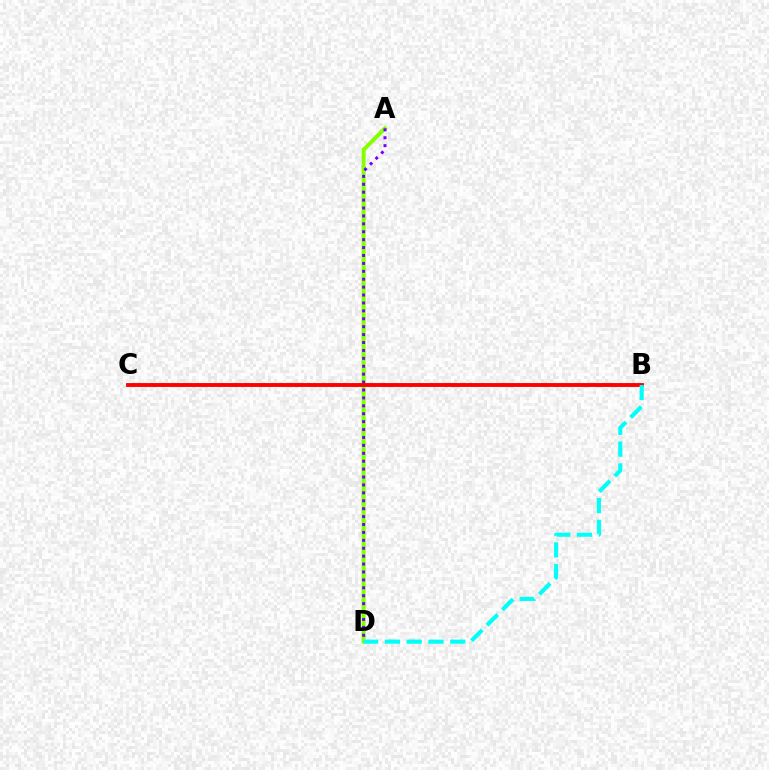{('A', 'D'): [{'color': '#84ff00', 'line_style': 'solid', 'thickness': 2.86}, {'color': '#7200ff', 'line_style': 'dotted', 'thickness': 2.15}], ('B', 'C'): [{'color': '#ff0000', 'line_style': 'solid', 'thickness': 2.79}], ('B', 'D'): [{'color': '#00fff6', 'line_style': 'dashed', 'thickness': 2.96}]}